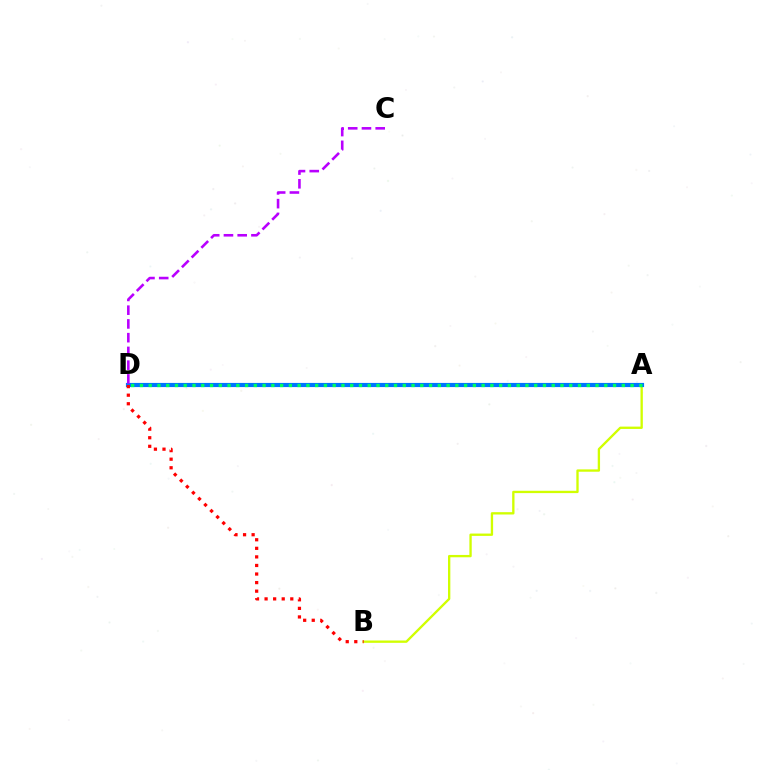{('A', 'B'): [{'color': '#d1ff00', 'line_style': 'solid', 'thickness': 1.68}], ('A', 'D'): [{'color': '#0074ff', 'line_style': 'solid', 'thickness': 3.0}, {'color': '#00ff5c', 'line_style': 'dotted', 'thickness': 2.38}], ('C', 'D'): [{'color': '#b900ff', 'line_style': 'dashed', 'thickness': 1.87}], ('B', 'D'): [{'color': '#ff0000', 'line_style': 'dotted', 'thickness': 2.33}]}